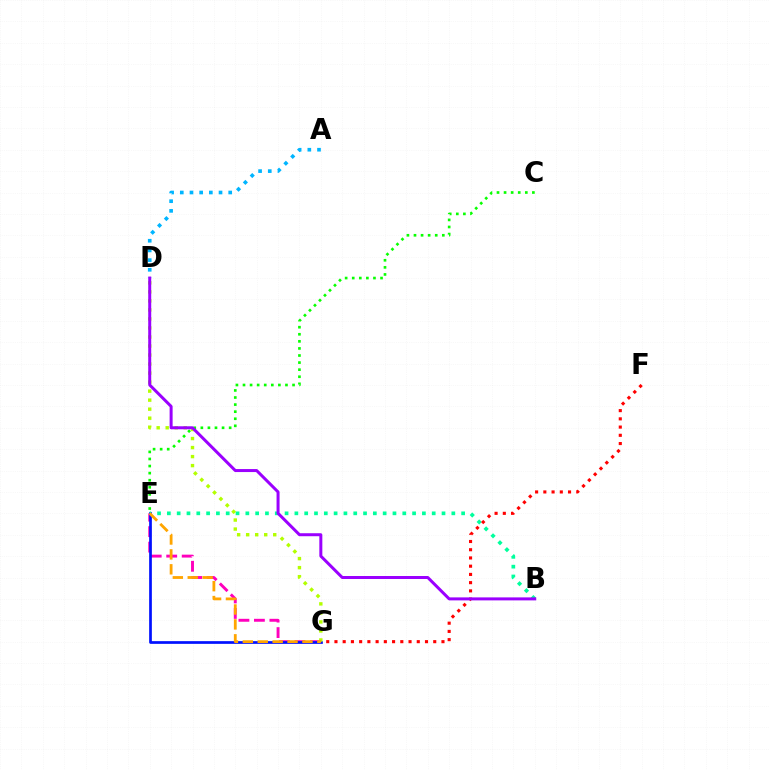{('E', 'G'): [{'color': '#ff00bd', 'line_style': 'dashed', 'thickness': 2.1}, {'color': '#0010ff', 'line_style': 'solid', 'thickness': 1.95}, {'color': '#ffa500', 'line_style': 'dashed', 'thickness': 2.03}], ('B', 'E'): [{'color': '#00ff9d', 'line_style': 'dotted', 'thickness': 2.67}], ('C', 'E'): [{'color': '#08ff00', 'line_style': 'dotted', 'thickness': 1.92}], ('A', 'D'): [{'color': '#00b5ff', 'line_style': 'dotted', 'thickness': 2.63}], ('D', 'G'): [{'color': '#b3ff00', 'line_style': 'dotted', 'thickness': 2.45}], ('F', 'G'): [{'color': '#ff0000', 'line_style': 'dotted', 'thickness': 2.24}], ('B', 'D'): [{'color': '#9b00ff', 'line_style': 'solid', 'thickness': 2.16}]}